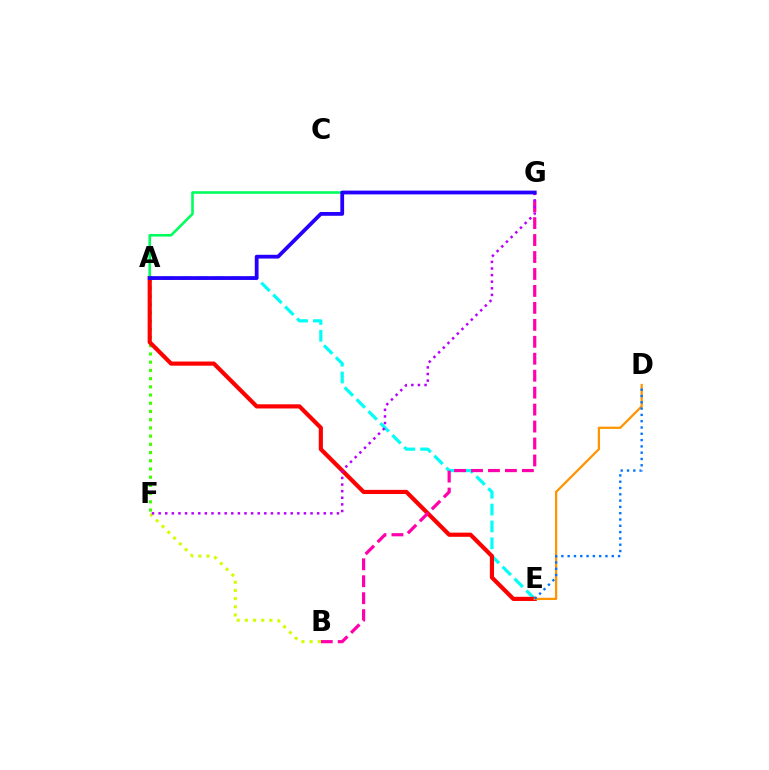{('A', 'F'): [{'color': '#3dff00', 'line_style': 'dotted', 'thickness': 2.23}], ('A', 'E'): [{'color': '#00fff6', 'line_style': 'dashed', 'thickness': 2.29}, {'color': '#ff0000', 'line_style': 'solid', 'thickness': 3.0}], ('B', 'G'): [{'color': '#ff00ac', 'line_style': 'dashed', 'thickness': 2.3}], ('D', 'E'): [{'color': '#ff9400', 'line_style': 'solid', 'thickness': 1.63}, {'color': '#0074ff', 'line_style': 'dotted', 'thickness': 1.71}], ('B', 'F'): [{'color': '#d1ff00', 'line_style': 'dotted', 'thickness': 2.22}], ('A', 'G'): [{'color': '#00ff5c', 'line_style': 'solid', 'thickness': 1.88}, {'color': '#2500ff', 'line_style': 'solid', 'thickness': 2.72}], ('F', 'G'): [{'color': '#b900ff', 'line_style': 'dotted', 'thickness': 1.79}]}